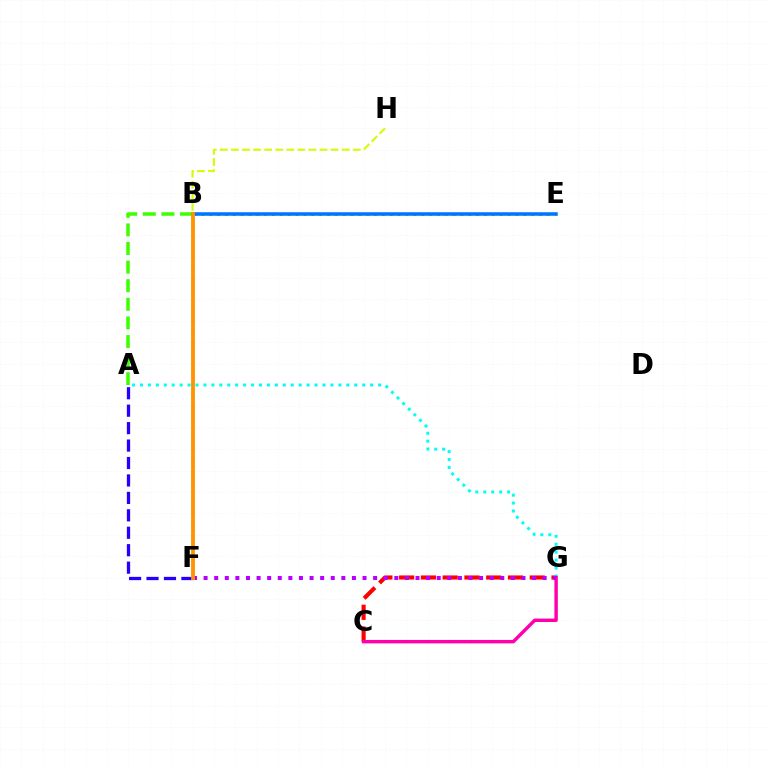{('C', 'G'): [{'color': '#ff0000', 'line_style': 'dashed', 'thickness': 2.96}, {'color': '#ff00ac', 'line_style': 'solid', 'thickness': 2.47}], ('A', 'B'): [{'color': '#3dff00', 'line_style': 'dashed', 'thickness': 2.53}], ('B', 'H'): [{'color': '#d1ff00', 'line_style': 'dashed', 'thickness': 1.5}], ('A', 'G'): [{'color': '#00fff6', 'line_style': 'dotted', 'thickness': 2.16}], ('F', 'G'): [{'color': '#b900ff', 'line_style': 'dotted', 'thickness': 2.88}], ('A', 'F'): [{'color': '#2500ff', 'line_style': 'dashed', 'thickness': 2.37}], ('B', 'E'): [{'color': '#00ff5c', 'line_style': 'dotted', 'thickness': 2.13}, {'color': '#0074ff', 'line_style': 'solid', 'thickness': 2.53}], ('B', 'F'): [{'color': '#ff9400', 'line_style': 'solid', 'thickness': 2.77}]}